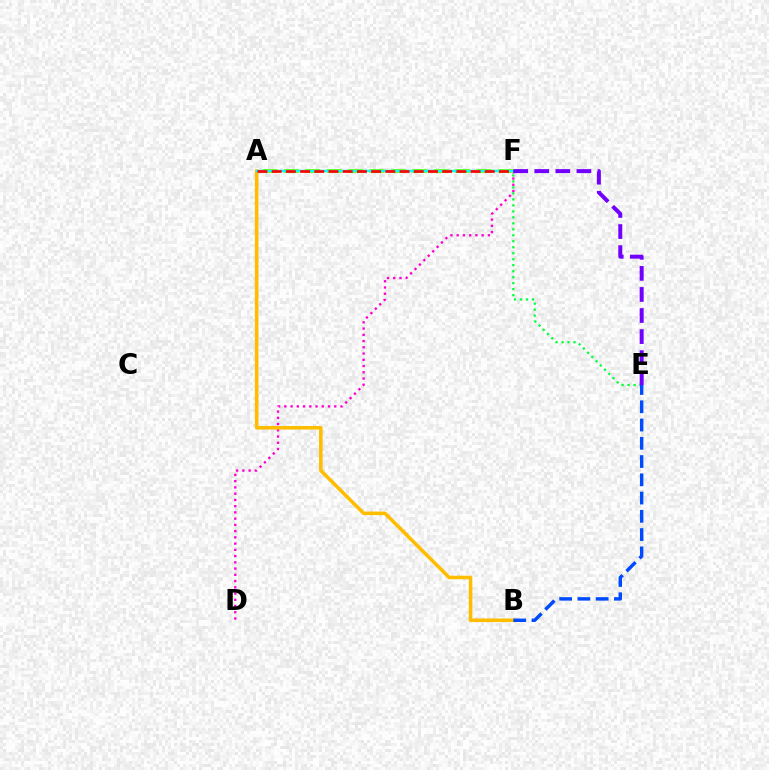{('D', 'F'): [{'color': '#ff00cf', 'line_style': 'dotted', 'thickness': 1.7}], ('E', 'F'): [{'color': '#00ff39', 'line_style': 'dotted', 'thickness': 1.63}, {'color': '#7200ff', 'line_style': 'dashed', 'thickness': 2.86}], ('A', 'B'): [{'color': '#ffbd00', 'line_style': 'solid', 'thickness': 2.56}], ('A', 'F'): [{'color': '#84ff00', 'line_style': 'dashed', 'thickness': 2.91}, {'color': '#00fff6', 'line_style': 'solid', 'thickness': 1.79}, {'color': '#ff0000', 'line_style': 'dashed', 'thickness': 1.93}], ('B', 'E'): [{'color': '#004bff', 'line_style': 'dashed', 'thickness': 2.48}]}